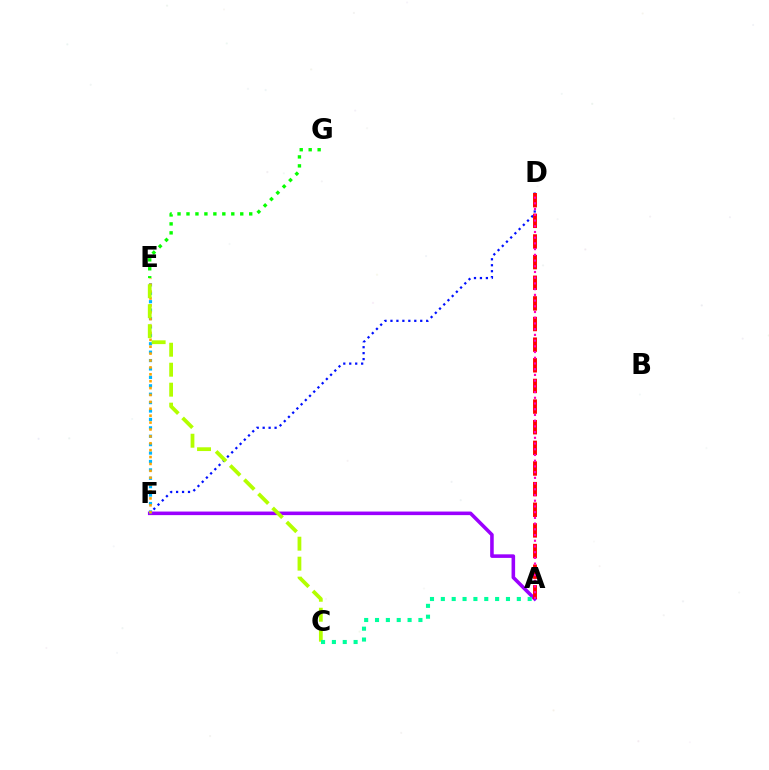{('D', 'F'): [{'color': '#0010ff', 'line_style': 'dotted', 'thickness': 1.62}], ('A', 'F'): [{'color': '#9b00ff', 'line_style': 'solid', 'thickness': 2.57}], ('E', 'F'): [{'color': '#00b5ff', 'line_style': 'dotted', 'thickness': 2.28}, {'color': '#ffa500', 'line_style': 'dotted', 'thickness': 1.87}], ('A', 'D'): [{'color': '#ff0000', 'line_style': 'dashed', 'thickness': 2.8}, {'color': '#ff00bd', 'line_style': 'dotted', 'thickness': 1.55}], ('E', 'G'): [{'color': '#08ff00', 'line_style': 'dotted', 'thickness': 2.43}], ('C', 'E'): [{'color': '#b3ff00', 'line_style': 'dashed', 'thickness': 2.71}], ('A', 'C'): [{'color': '#00ff9d', 'line_style': 'dotted', 'thickness': 2.95}]}